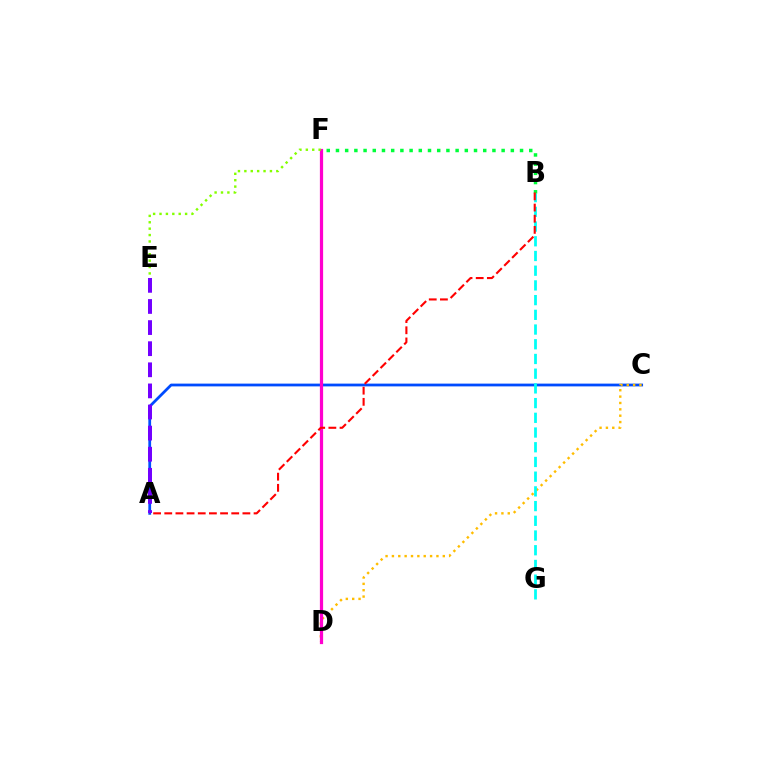{('A', 'C'): [{'color': '#004bff', 'line_style': 'solid', 'thickness': 2.0}], ('C', 'D'): [{'color': '#ffbd00', 'line_style': 'dotted', 'thickness': 1.73}], ('A', 'E'): [{'color': '#7200ff', 'line_style': 'dashed', 'thickness': 2.87}], ('B', 'G'): [{'color': '#00fff6', 'line_style': 'dashed', 'thickness': 2.0}], ('B', 'F'): [{'color': '#00ff39', 'line_style': 'dotted', 'thickness': 2.5}], ('D', 'F'): [{'color': '#ff00cf', 'line_style': 'solid', 'thickness': 2.33}], ('E', 'F'): [{'color': '#84ff00', 'line_style': 'dotted', 'thickness': 1.74}], ('A', 'B'): [{'color': '#ff0000', 'line_style': 'dashed', 'thickness': 1.52}]}